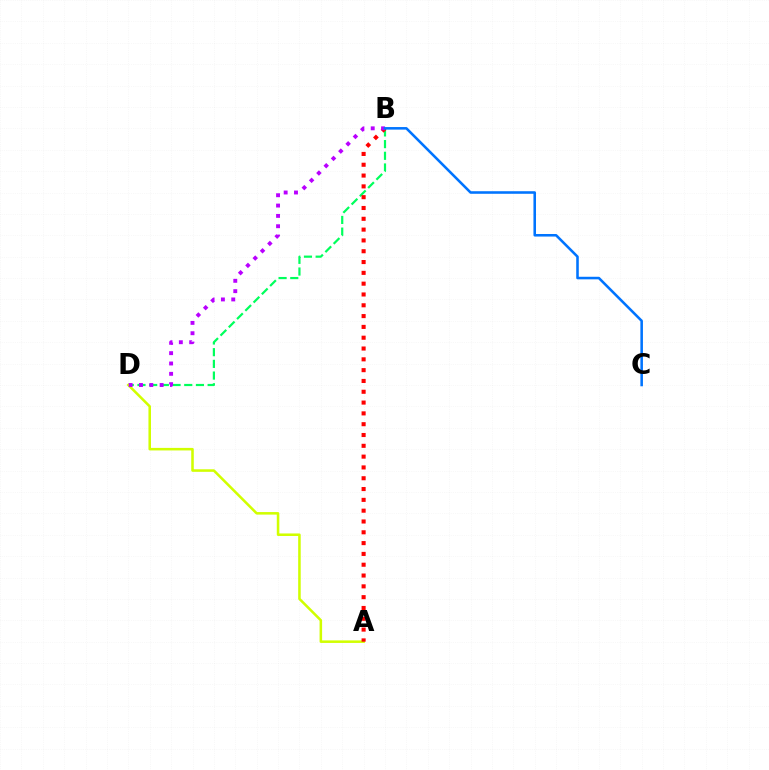{('B', 'D'): [{'color': '#00ff5c', 'line_style': 'dashed', 'thickness': 1.59}, {'color': '#b900ff', 'line_style': 'dotted', 'thickness': 2.81}], ('A', 'D'): [{'color': '#d1ff00', 'line_style': 'solid', 'thickness': 1.83}], ('A', 'B'): [{'color': '#ff0000', 'line_style': 'dotted', 'thickness': 2.94}], ('B', 'C'): [{'color': '#0074ff', 'line_style': 'solid', 'thickness': 1.84}]}